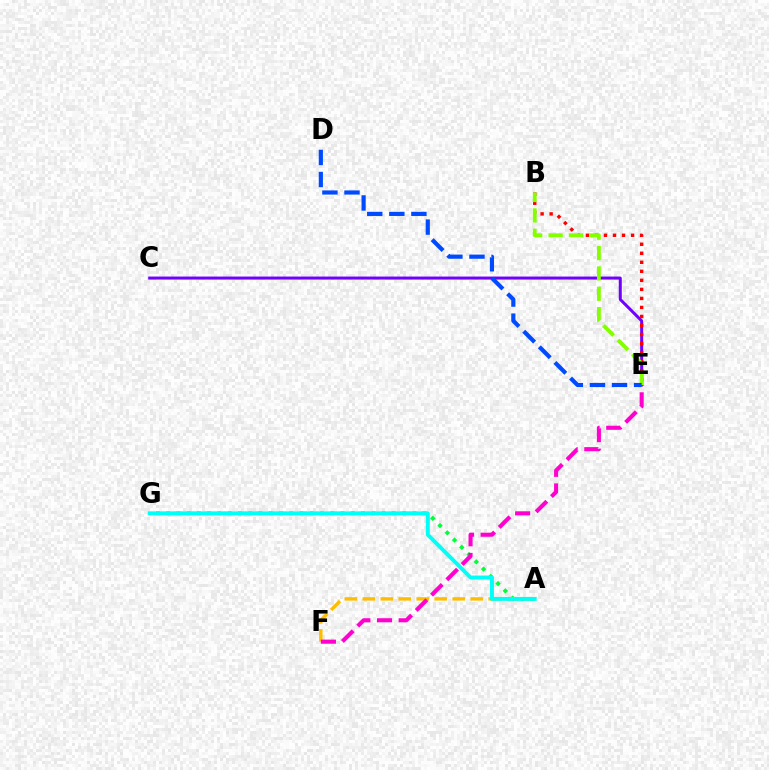{('C', 'E'): [{'color': '#7200ff', 'line_style': 'solid', 'thickness': 2.17}], ('A', 'F'): [{'color': '#ffbd00', 'line_style': 'dashed', 'thickness': 2.44}], ('A', 'G'): [{'color': '#00ff39', 'line_style': 'dotted', 'thickness': 2.79}, {'color': '#00fff6', 'line_style': 'solid', 'thickness': 2.82}], ('B', 'E'): [{'color': '#ff0000', 'line_style': 'dotted', 'thickness': 2.45}, {'color': '#84ff00', 'line_style': 'dashed', 'thickness': 2.77}], ('E', 'F'): [{'color': '#ff00cf', 'line_style': 'dashed', 'thickness': 2.94}], ('D', 'E'): [{'color': '#004bff', 'line_style': 'dashed', 'thickness': 3.0}]}